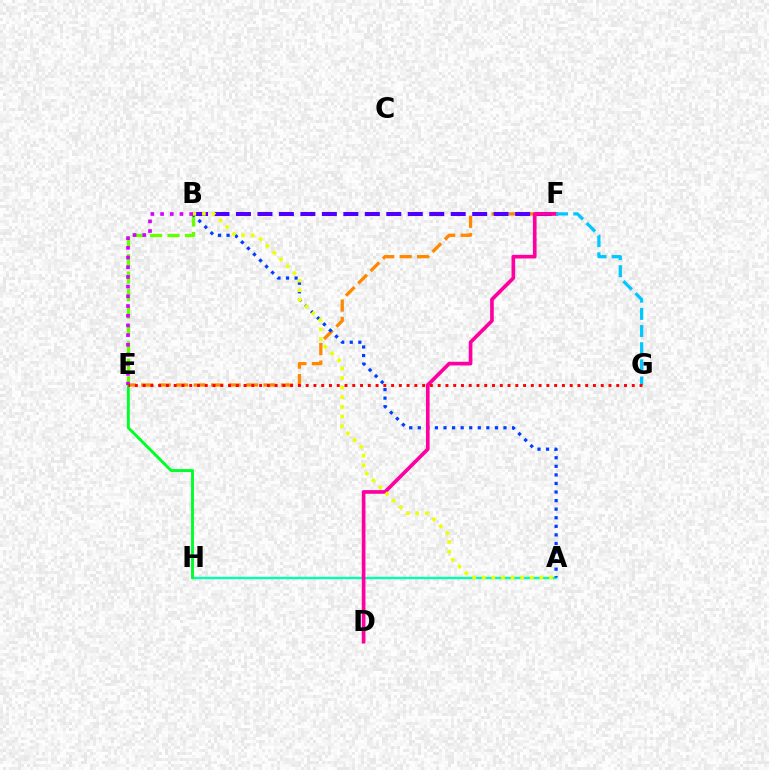{('A', 'H'): [{'color': '#00ffaf', 'line_style': 'solid', 'thickness': 1.69}], ('B', 'E'): [{'color': '#66ff00', 'line_style': 'dashed', 'thickness': 2.37}, {'color': '#d600ff', 'line_style': 'dotted', 'thickness': 2.64}], ('E', 'F'): [{'color': '#ff8800', 'line_style': 'dashed', 'thickness': 2.37}], ('E', 'H'): [{'color': '#00ff27', 'line_style': 'solid', 'thickness': 2.09}], ('A', 'B'): [{'color': '#003fff', 'line_style': 'dotted', 'thickness': 2.33}, {'color': '#eeff00', 'line_style': 'dotted', 'thickness': 2.61}], ('B', 'F'): [{'color': '#4f00ff', 'line_style': 'dashed', 'thickness': 2.92}], ('D', 'F'): [{'color': '#ff00a0', 'line_style': 'solid', 'thickness': 2.64}], ('F', 'G'): [{'color': '#00c7ff', 'line_style': 'dashed', 'thickness': 2.33}], ('E', 'G'): [{'color': '#ff0000', 'line_style': 'dotted', 'thickness': 2.11}]}